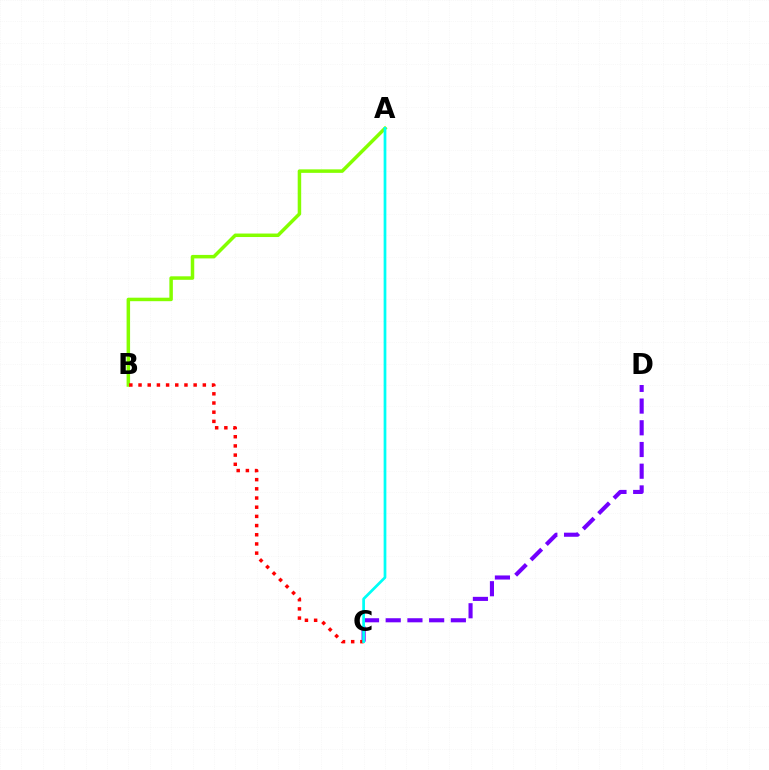{('C', 'D'): [{'color': '#7200ff', 'line_style': 'dashed', 'thickness': 2.95}], ('A', 'B'): [{'color': '#84ff00', 'line_style': 'solid', 'thickness': 2.52}], ('B', 'C'): [{'color': '#ff0000', 'line_style': 'dotted', 'thickness': 2.5}], ('A', 'C'): [{'color': '#00fff6', 'line_style': 'solid', 'thickness': 1.96}]}